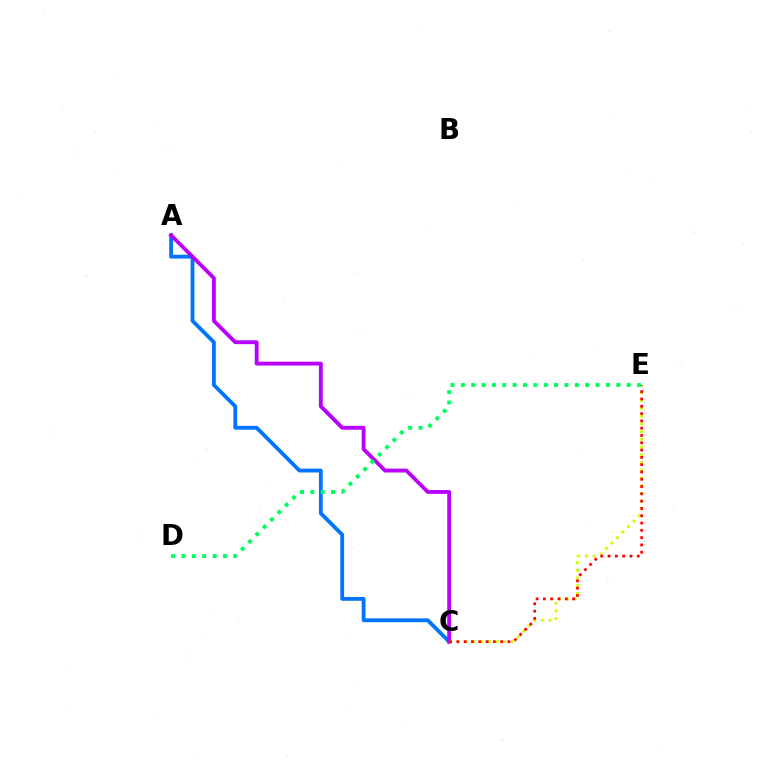{('A', 'C'): [{'color': '#0074ff', 'line_style': 'solid', 'thickness': 2.75}, {'color': '#b900ff', 'line_style': 'solid', 'thickness': 2.77}], ('C', 'E'): [{'color': '#d1ff00', 'line_style': 'dotted', 'thickness': 2.1}, {'color': '#ff0000', 'line_style': 'dotted', 'thickness': 1.98}], ('D', 'E'): [{'color': '#00ff5c', 'line_style': 'dotted', 'thickness': 2.82}]}